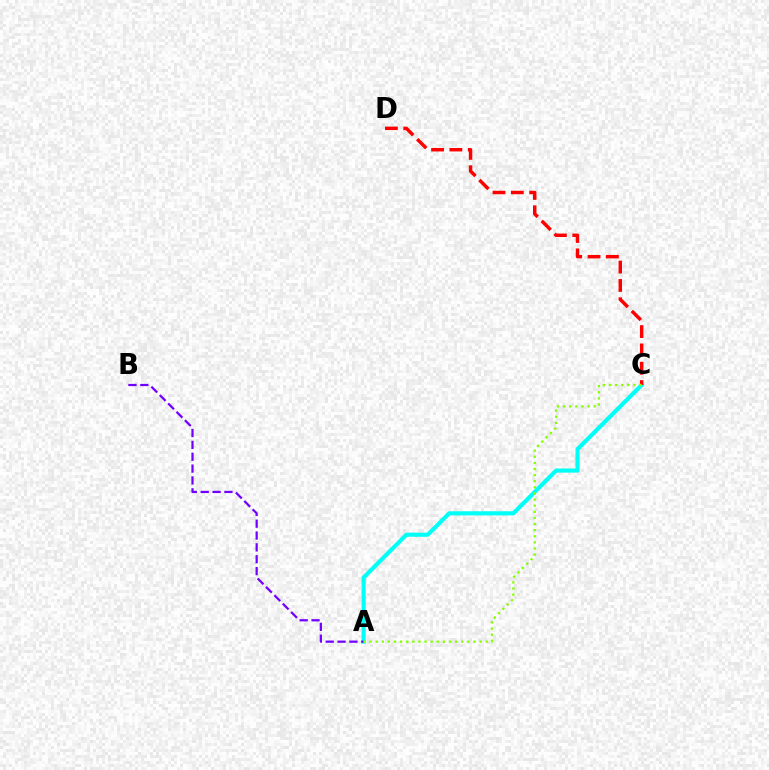{('A', 'C'): [{'color': '#00fff6', 'line_style': 'solid', 'thickness': 2.98}, {'color': '#84ff00', 'line_style': 'dotted', 'thickness': 1.66}], ('C', 'D'): [{'color': '#ff0000', 'line_style': 'dashed', 'thickness': 2.49}], ('A', 'B'): [{'color': '#7200ff', 'line_style': 'dashed', 'thickness': 1.61}]}